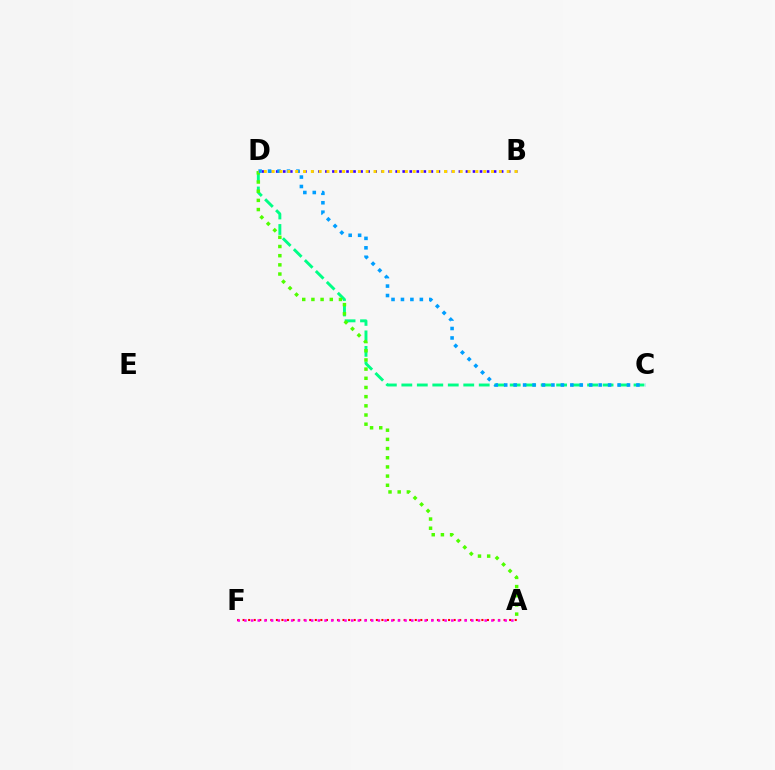{('A', 'F'): [{'color': '#ff0000', 'line_style': 'dotted', 'thickness': 1.51}, {'color': '#ff00ed', 'line_style': 'dotted', 'thickness': 1.81}], ('C', 'D'): [{'color': '#00ff86', 'line_style': 'dashed', 'thickness': 2.1}, {'color': '#009eff', 'line_style': 'dotted', 'thickness': 2.57}], ('A', 'D'): [{'color': '#4fff00', 'line_style': 'dotted', 'thickness': 2.49}], ('B', 'D'): [{'color': '#3700ff', 'line_style': 'dotted', 'thickness': 1.91}, {'color': '#ffd500', 'line_style': 'dotted', 'thickness': 2.13}]}